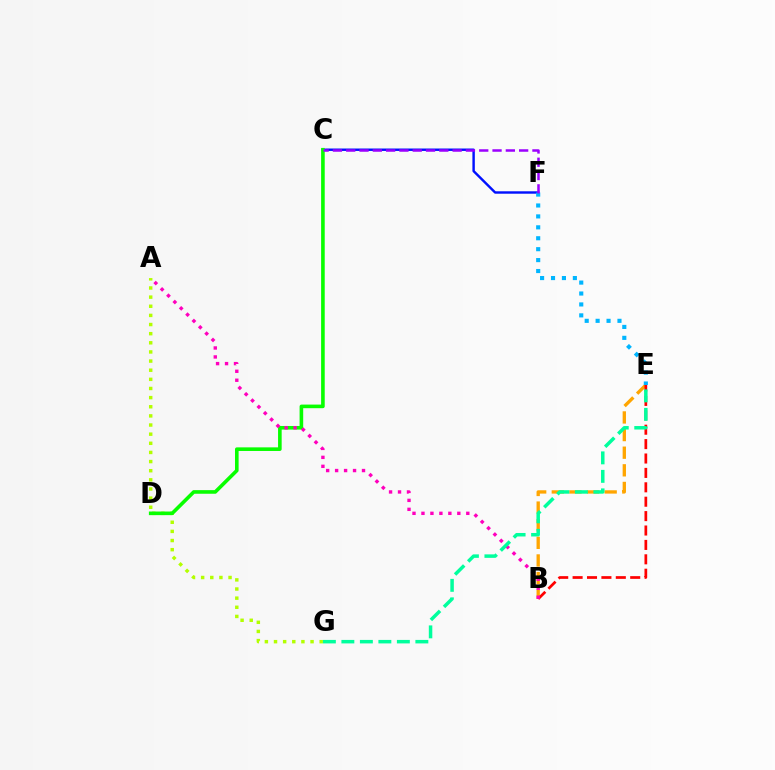{('B', 'E'): [{'color': '#ffa500', 'line_style': 'dashed', 'thickness': 2.39}, {'color': '#ff0000', 'line_style': 'dashed', 'thickness': 1.96}], ('A', 'G'): [{'color': '#b3ff00', 'line_style': 'dotted', 'thickness': 2.48}], ('C', 'F'): [{'color': '#0010ff', 'line_style': 'solid', 'thickness': 1.74}, {'color': '#9b00ff', 'line_style': 'dashed', 'thickness': 1.81}], ('E', 'F'): [{'color': '#00b5ff', 'line_style': 'dotted', 'thickness': 2.97}], ('C', 'D'): [{'color': '#08ff00', 'line_style': 'solid', 'thickness': 2.6}], ('A', 'B'): [{'color': '#ff00bd', 'line_style': 'dotted', 'thickness': 2.44}], ('E', 'G'): [{'color': '#00ff9d', 'line_style': 'dashed', 'thickness': 2.51}]}